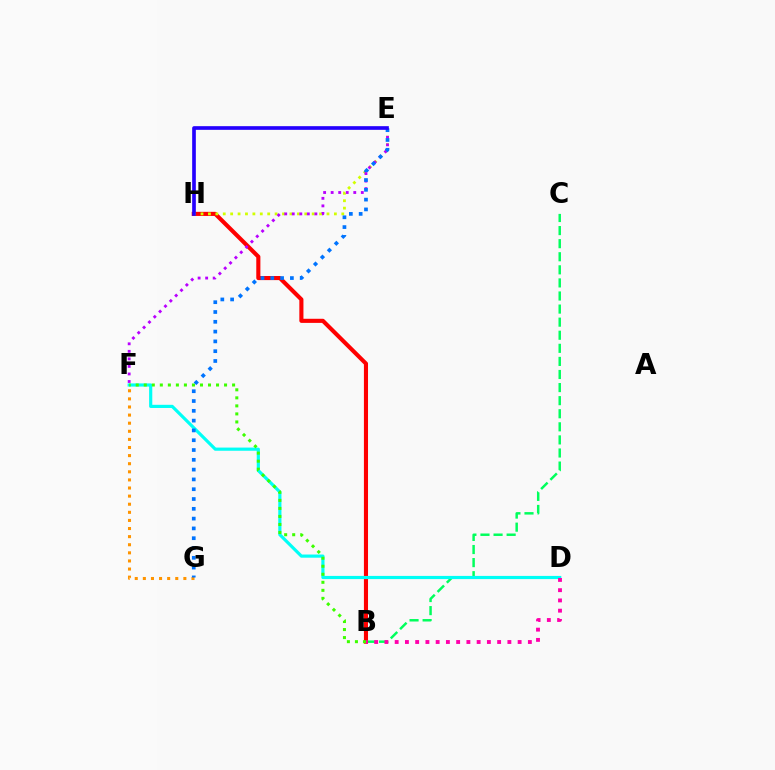{('B', 'C'): [{'color': '#00ff5c', 'line_style': 'dashed', 'thickness': 1.78}], ('B', 'H'): [{'color': '#ff0000', 'line_style': 'solid', 'thickness': 2.96}], ('D', 'F'): [{'color': '#00fff6', 'line_style': 'solid', 'thickness': 2.28}], ('E', 'H'): [{'color': '#d1ff00', 'line_style': 'dotted', 'thickness': 2.01}, {'color': '#2500ff', 'line_style': 'solid', 'thickness': 2.64}], ('B', 'F'): [{'color': '#3dff00', 'line_style': 'dotted', 'thickness': 2.18}], ('E', 'F'): [{'color': '#b900ff', 'line_style': 'dotted', 'thickness': 2.05}], ('B', 'D'): [{'color': '#ff00ac', 'line_style': 'dotted', 'thickness': 2.78}], ('F', 'G'): [{'color': '#ff9400', 'line_style': 'dotted', 'thickness': 2.2}], ('E', 'G'): [{'color': '#0074ff', 'line_style': 'dotted', 'thickness': 2.66}]}